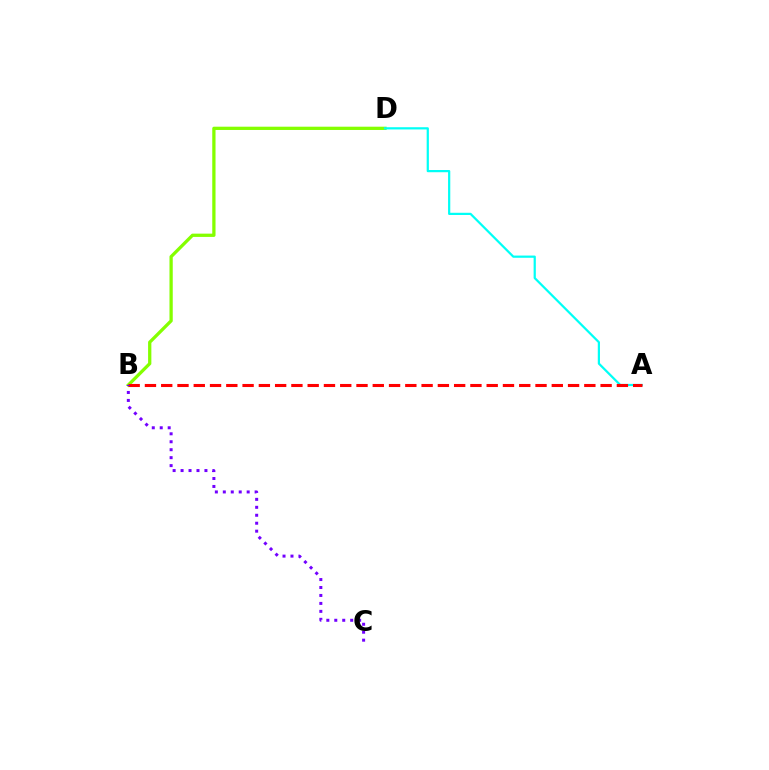{('B', 'D'): [{'color': '#84ff00', 'line_style': 'solid', 'thickness': 2.36}], ('A', 'D'): [{'color': '#00fff6', 'line_style': 'solid', 'thickness': 1.6}], ('A', 'B'): [{'color': '#ff0000', 'line_style': 'dashed', 'thickness': 2.21}], ('B', 'C'): [{'color': '#7200ff', 'line_style': 'dotted', 'thickness': 2.16}]}